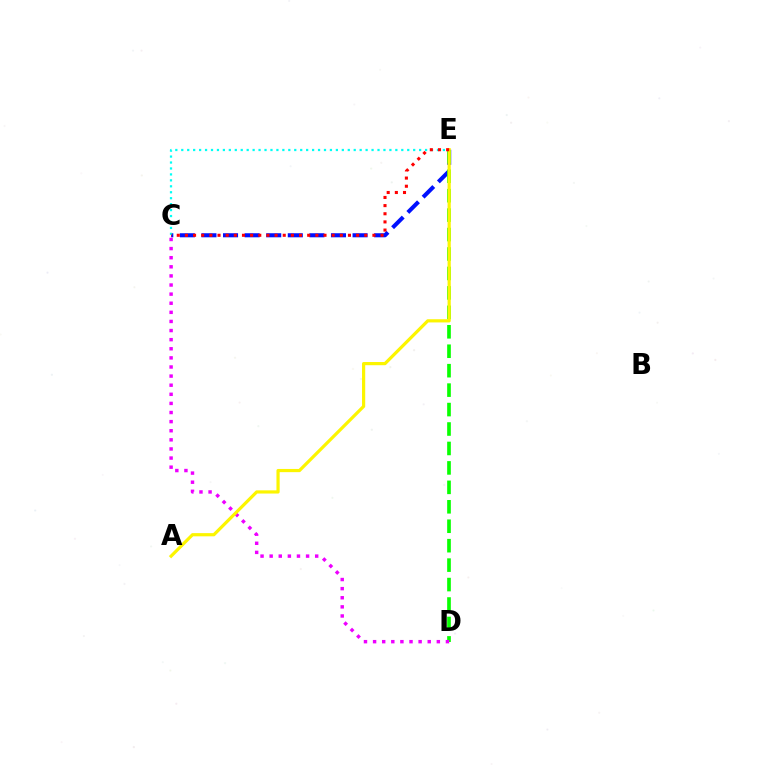{('C', 'E'): [{'color': '#0010ff', 'line_style': 'dashed', 'thickness': 2.93}, {'color': '#00fff6', 'line_style': 'dotted', 'thickness': 1.62}, {'color': '#ff0000', 'line_style': 'dotted', 'thickness': 2.21}], ('D', 'E'): [{'color': '#08ff00', 'line_style': 'dashed', 'thickness': 2.64}], ('C', 'D'): [{'color': '#ee00ff', 'line_style': 'dotted', 'thickness': 2.47}], ('A', 'E'): [{'color': '#fcf500', 'line_style': 'solid', 'thickness': 2.3}]}